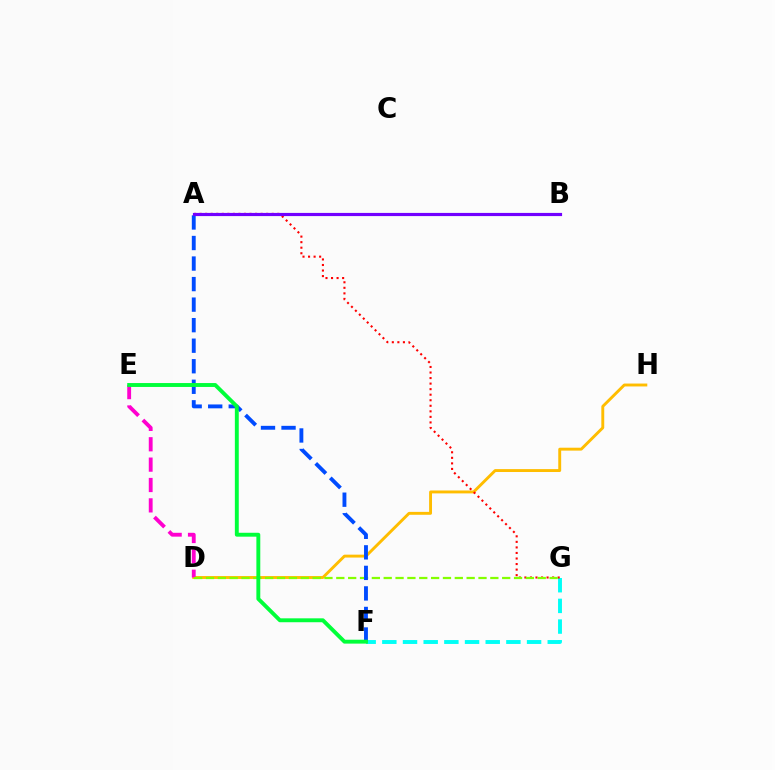{('D', 'H'): [{'color': '#ffbd00', 'line_style': 'solid', 'thickness': 2.09}], ('D', 'E'): [{'color': '#ff00cf', 'line_style': 'dashed', 'thickness': 2.77}], ('F', 'G'): [{'color': '#00fff6', 'line_style': 'dashed', 'thickness': 2.81}], ('A', 'G'): [{'color': '#ff0000', 'line_style': 'dotted', 'thickness': 1.51}], ('D', 'G'): [{'color': '#84ff00', 'line_style': 'dashed', 'thickness': 1.61}], ('A', 'F'): [{'color': '#004bff', 'line_style': 'dashed', 'thickness': 2.79}], ('E', 'F'): [{'color': '#00ff39', 'line_style': 'solid', 'thickness': 2.81}], ('A', 'B'): [{'color': '#7200ff', 'line_style': 'solid', 'thickness': 2.28}]}